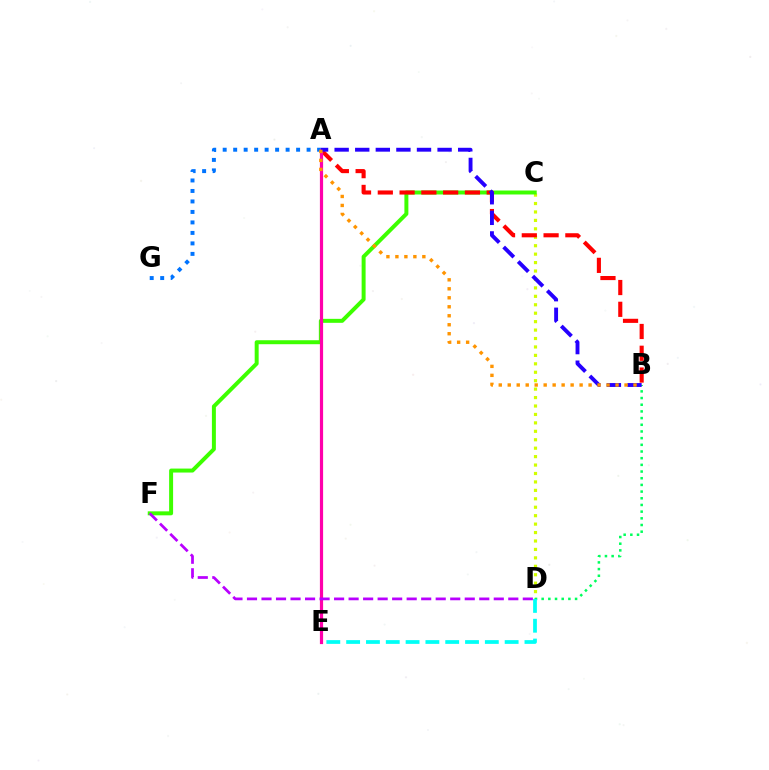{('C', 'D'): [{'color': '#d1ff00', 'line_style': 'dotted', 'thickness': 2.29}], ('B', 'D'): [{'color': '#00ff5c', 'line_style': 'dotted', 'thickness': 1.82}], ('C', 'F'): [{'color': '#3dff00', 'line_style': 'solid', 'thickness': 2.86}], ('A', 'B'): [{'color': '#ff0000', 'line_style': 'dashed', 'thickness': 2.96}, {'color': '#2500ff', 'line_style': 'dashed', 'thickness': 2.8}, {'color': '#ff9400', 'line_style': 'dotted', 'thickness': 2.44}], ('D', 'E'): [{'color': '#00fff6', 'line_style': 'dashed', 'thickness': 2.69}], ('A', 'G'): [{'color': '#0074ff', 'line_style': 'dotted', 'thickness': 2.85}], ('A', 'E'): [{'color': '#ff00ac', 'line_style': 'solid', 'thickness': 2.3}], ('D', 'F'): [{'color': '#b900ff', 'line_style': 'dashed', 'thickness': 1.97}]}